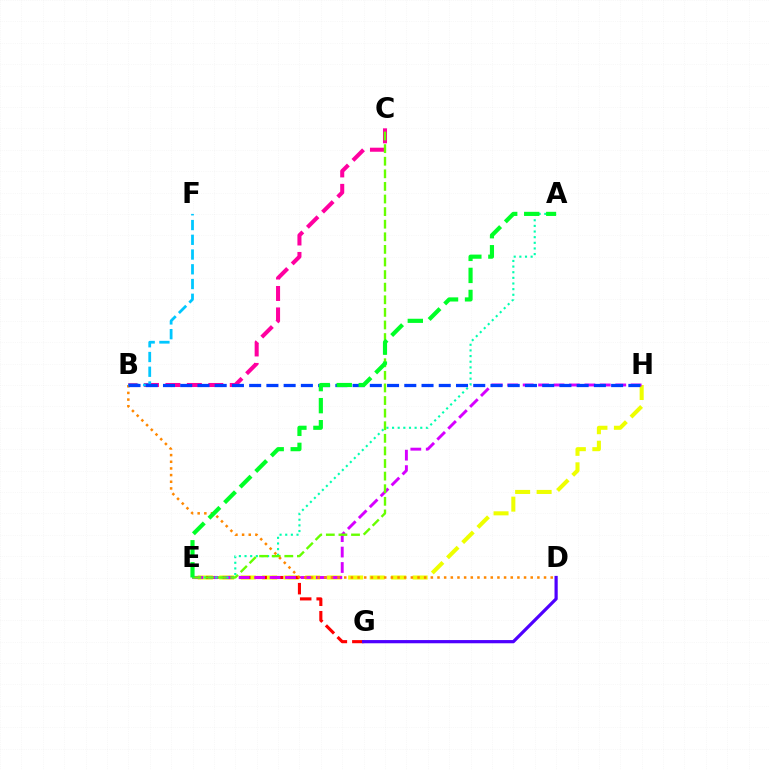{('E', 'H'): [{'color': '#eeff00', 'line_style': 'dashed', 'thickness': 2.92}, {'color': '#d600ff', 'line_style': 'dashed', 'thickness': 2.1}], ('E', 'G'): [{'color': '#ff0000', 'line_style': 'dashed', 'thickness': 2.24}], ('B', 'C'): [{'color': '#ff00a0', 'line_style': 'dashed', 'thickness': 2.91}], ('A', 'E'): [{'color': '#00ffaf', 'line_style': 'dotted', 'thickness': 1.53}, {'color': '#00ff27', 'line_style': 'dashed', 'thickness': 2.99}], ('C', 'E'): [{'color': '#66ff00', 'line_style': 'dashed', 'thickness': 1.71}], ('D', 'G'): [{'color': '#4f00ff', 'line_style': 'solid', 'thickness': 2.31}], ('B', 'D'): [{'color': '#ff8800', 'line_style': 'dotted', 'thickness': 1.81}], ('B', 'F'): [{'color': '#00c7ff', 'line_style': 'dashed', 'thickness': 2.0}], ('B', 'H'): [{'color': '#003fff', 'line_style': 'dashed', 'thickness': 2.34}]}